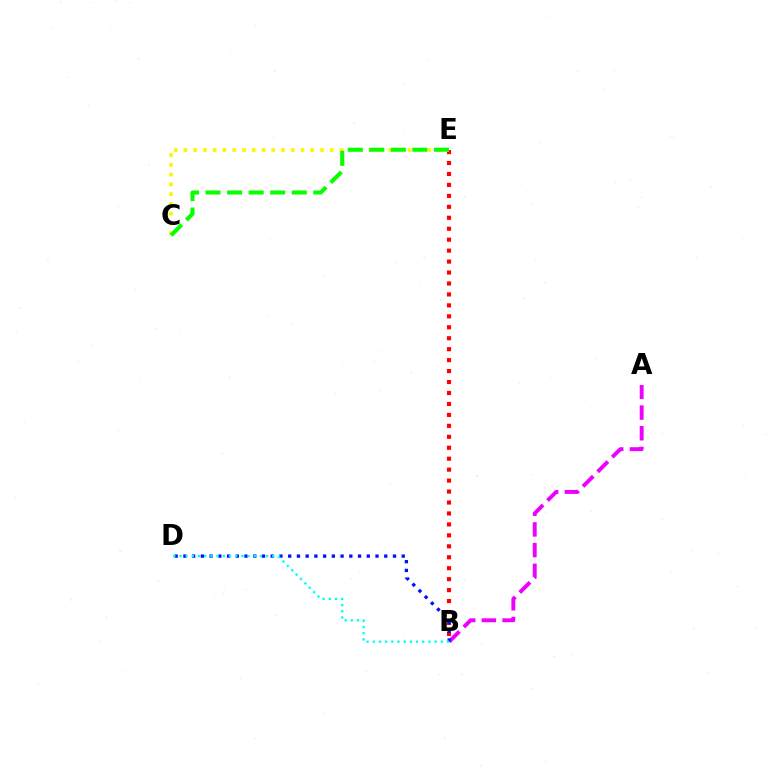{('B', 'E'): [{'color': '#ff0000', 'line_style': 'dotted', 'thickness': 2.98}], ('A', 'B'): [{'color': '#ee00ff', 'line_style': 'dashed', 'thickness': 2.81}], ('B', 'D'): [{'color': '#0010ff', 'line_style': 'dotted', 'thickness': 2.37}, {'color': '#00fff6', 'line_style': 'dotted', 'thickness': 1.68}], ('C', 'E'): [{'color': '#fcf500', 'line_style': 'dotted', 'thickness': 2.65}, {'color': '#08ff00', 'line_style': 'dashed', 'thickness': 2.93}]}